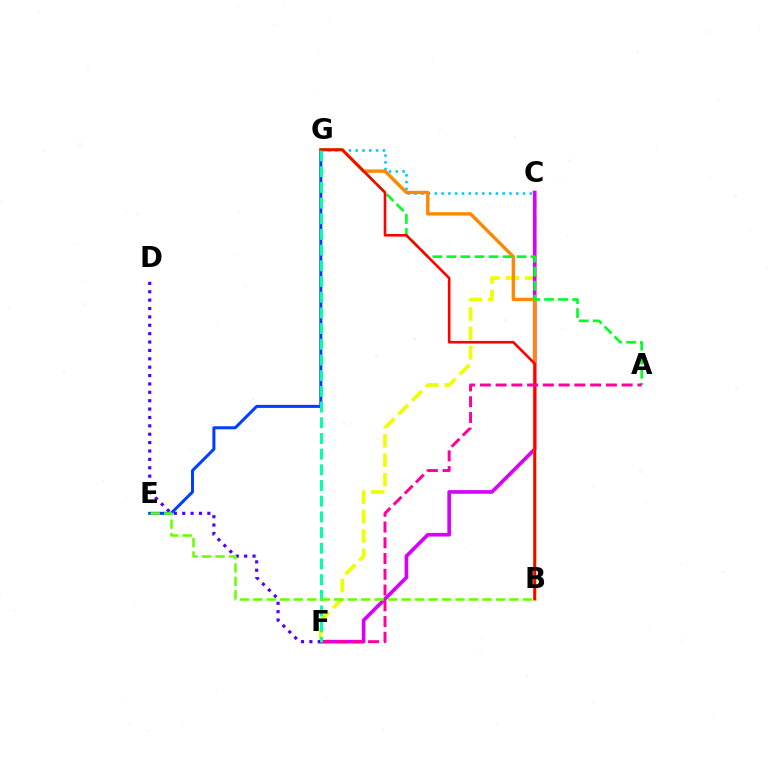{('C', 'F'): [{'color': '#eeff00', 'line_style': 'dashed', 'thickness': 2.64}, {'color': '#d600ff', 'line_style': 'solid', 'thickness': 2.62}], ('C', 'G'): [{'color': '#00c7ff', 'line_style': 'dotted', 'thickness': 1.84}], ('D', 'F'): [{'color': '#4f00ff', 'line_style': 'dotted', 'thickness': 2.28}], ('E', 'G'): [{'color': '#003fff', 'line_style': 'solid', 'thickness': 2.18}], ('B', 'G'): [{'color': '#ff8800', 'line_style': 'solid', 'thickness': 2.44}, {'color': '#ff0000', 'line_style': 'solid', 'thickness': 1.89}], ('A', 'G'): [{'color': '#00ff27', 'line_style': 'dashed', 'thickness': 1.91}], ('A', 'F'): [{'color': '#ff00a0', 'line_style': 'dashed', 'thickness': 2.14}], ('F', 'G'): [{'color': '#00ffaf', 'line_style': 'dashed', 'thickness': 2.13}], ('B', 'E'): [{'color': '#66ff00', 'line_style': 'dashed', 'thickness': 1.83}]}